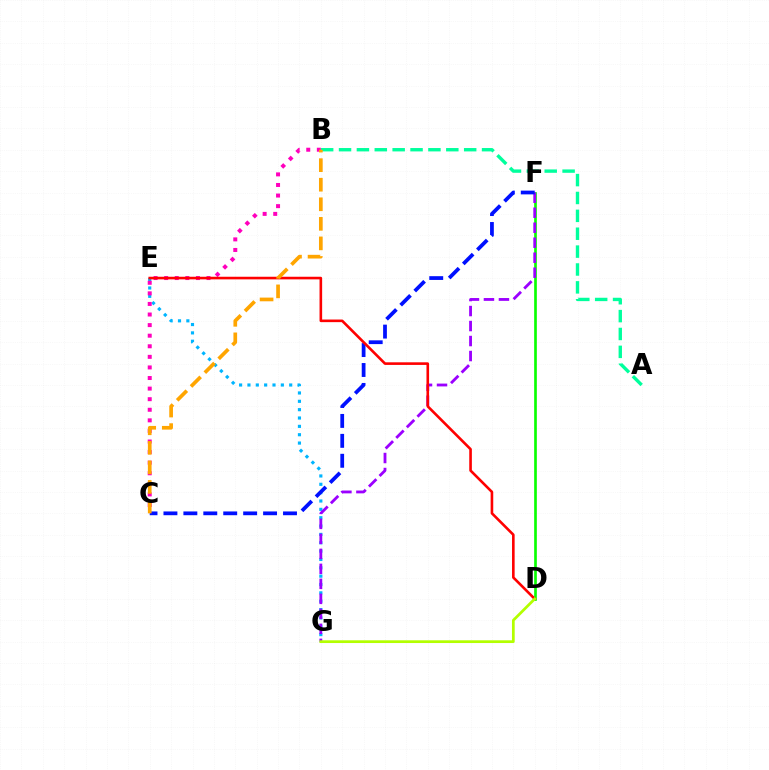{('A', 'B'): [{'color': '#00ff9d', 'line_style': 'dashed', 'thickness': 2.43}], ('E', 'G'): [{'color': '#00b5ff', 'line_style': 'dotted', 'thickness': 2.27}], ('B', 'C'): [{'color': '#ff00bd', 'line_style': 'dotted', 'thickness': 2.88}, {'color': '#ffa500', 'line_style': 'dashed', 'thickness': 2.66}], ('D', 'F'): [{'color': '#08ff00', 'line_style': 'solid', 'thickness': 1.92}], ('F', 'G'): [{'color': '#9b00ff', 'line_style': 'dashed', 'thickness': 2.04}], ('C', 'F'): [{'color': '#0010ff', 'line_style': 'dashed', 'thickness': 2.71}], ('D', 'E'): [{'color': '#ff0000', 'line_style': 'solid', 'thickness': 1.88}], ('D', 'G'): [{'color': '#b3ff00', 'line_style': 'solid', 'thickness': 1.97}]}